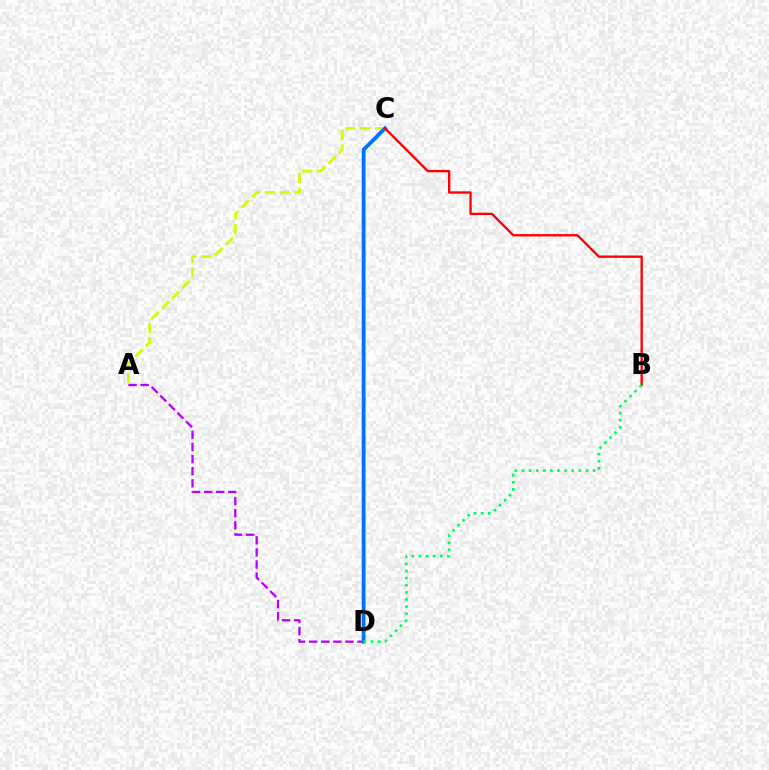{('A', 'C'): [{'color': '#d1ff00', 'line_style': 'dashed', 'thickness': 2.0}], ('A', 'D'): [{'color': '#b900ff', 'line_style': 'dashed', 'thickness': 1.65}], ('C', 'D'): [{'color': '#0074ff', 'line_style': 'solid', 'thickness': 2.76}], ('B', 'C'): [{'color': '#ff0000', 'line_style': 'solid', 'thickness': 1.69}], ('B', 'D'): [{'color': '#00ff5c', 'line_style': 'dotted', 'thickness': 1.93}]}